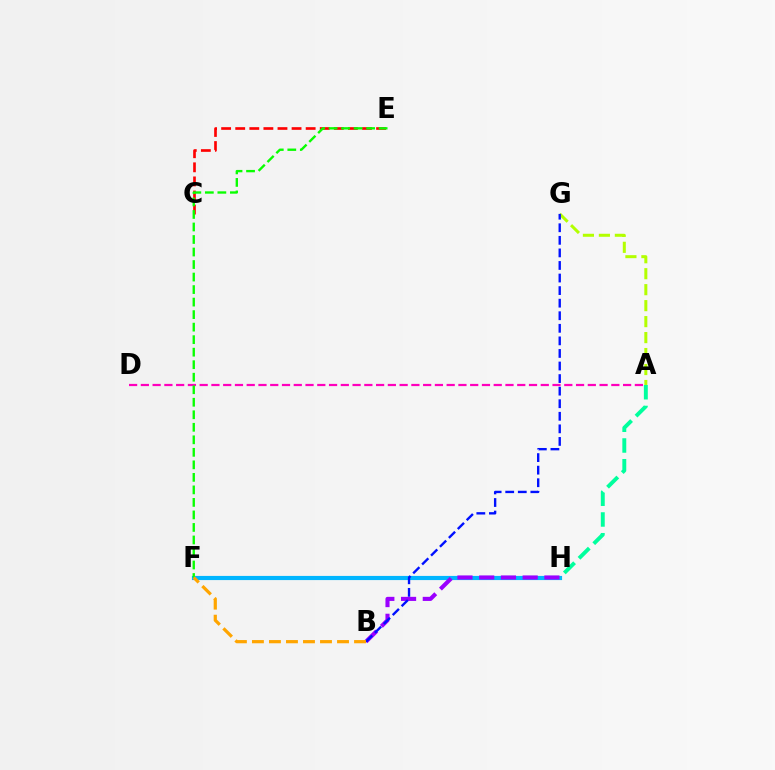{('A', 'D'): [{'color': '#ff00bd', 'line_style': 'dashed', 'thickness': 1.6}], ('F', 'H'): [{'color': '#00b5ff', 'line_style': 'solid', 'thickness': 2.99}], ('A', 'H'): [{'color': '#00ff9d', 'line_style': 'dashed', 'thickness': 2.82}], ('A', 'G'): [{'color': '#b3ff00', 'line_style': 'dashed', 'thickness': 2.17}], ('C', 'E'): [{'color': '#ff0000', 'line_style': 'dashed', 'thickness': 1.91}], ('B', 'H'): [{'color': '#9b00ff', 'line_style': 'dashed', 'thickness': 2.95}], ('B', 'G'): [{'color': '#0010ff', 'line_style': 'dashed', 'thickness': 1.71}], ('E', 'F'): [{'color': '#08ff00', 'line_style': 'dashed', 'thickness': 1.7}], ('B', 'F'): [{'color': '#ffa500', 'line_style': 'dashed', 'thickness': 2.31}]}